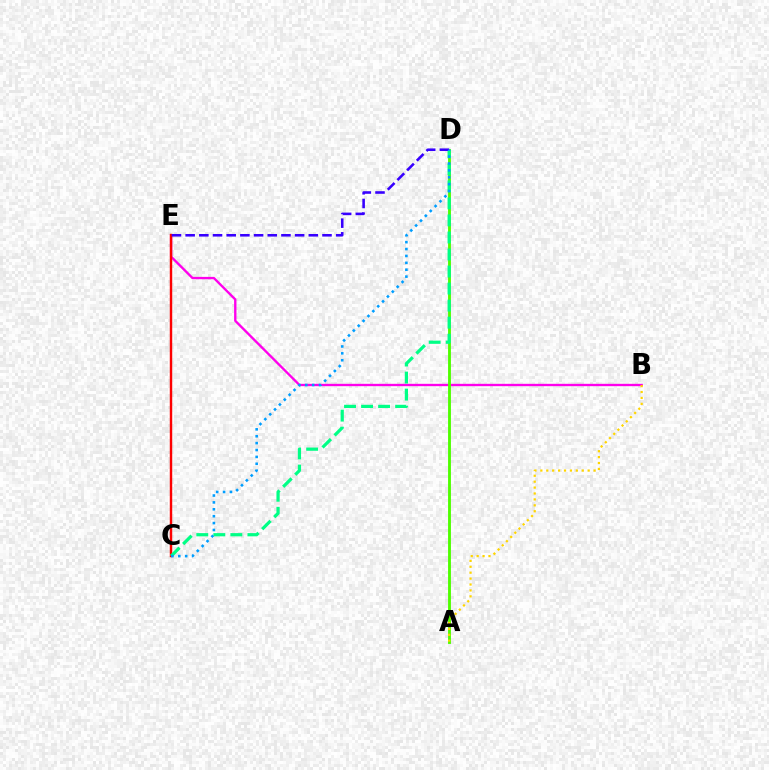{('B', 'E'): [{'color': '#ff00ed', 'line_style': 'solid', 'thickness': 1.69}], ('A', 'D'): [{'color': '#4fff00', 'line_style': 'solid', 'thickness': 2.06}], ('C', 'E'): [{'color': '#ff0000', 'line_style': 'solid', 'thickness': 1.75}], ('C', 'D'): [{'color': '#00ff86', 'line_style': 'dashed', 'thickness': 2.31}, {'color': '#009eff', 'line_style': 'dotted', 'thickness': 1.87}], ('D', 'E'): [{'color': '#3700ff', 'line_style': 'dashed', 'thickness': 1.86}], ('A', 'B'): [{'color': '#ffd500', 'line_style': 'dotted', 'thickness': 1.61}]}